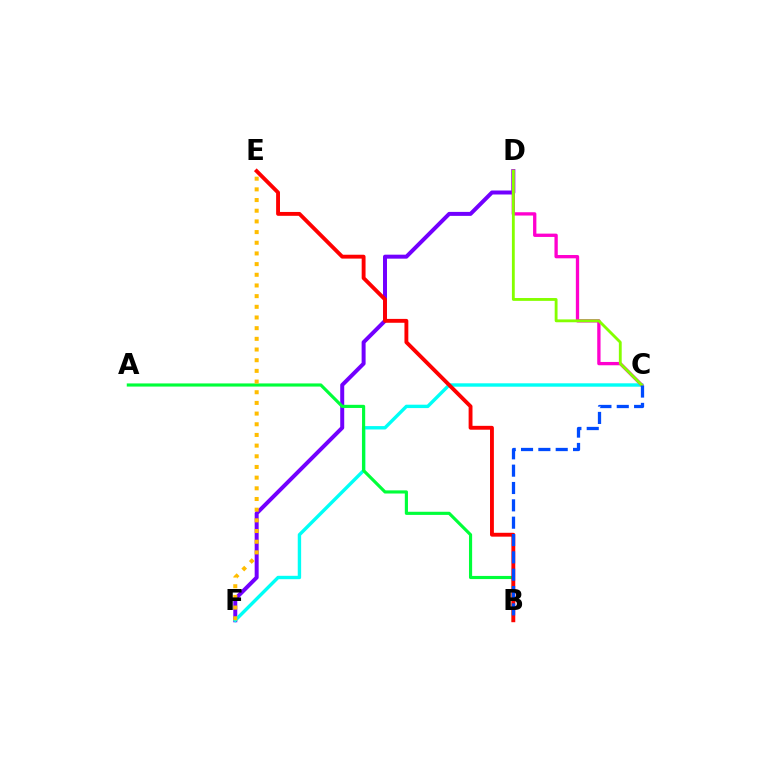{('D', 'F'): [{'color': '#7200ff', 'line_style': 'solid', 'thickness': 2.87}], ('C', 'F'): [{'color': '#00fff6', 'line_style': 'solid', 'thickness': 2.44}], ('A', 'B'): [{'color': '#00ff39', 'line_style': 'solid', 'thickness': 2.26}], ('C', 'D'): [{'color': '#ff00cf', 'line_style': 'solid', 'thickness': 2.38}, {'color': '#84ff00', 'line_style': 'solid', 'thickness': 2.05}], ('B', 'E'): [{'color': '#ff0000', 'line_style': 'solid', 'thickness': 2.79}], ('B', 'C'): [{'color': '#004bff', 'line_style': 'dashed', 'thickness': 2.36}], ('E', 'F'): [{'color': '#ffbd00', 'line_style': 'dotted', 'thickness': 2.9}]}